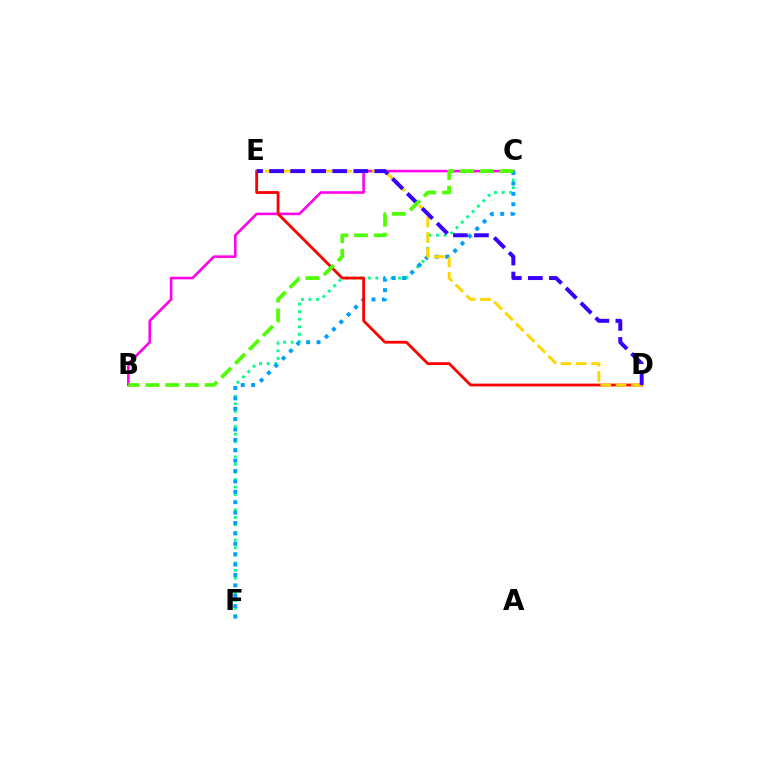{('B', 'C'): [{'color': '#ff00ed', 'line_style': 'solid', 'thickness': 1.86}, {'color': '#4fff00', 'line_style': 'dashed', 'thickness': 2.68}], ('C', 'F'): [{'color': '#00ff86', 'line_style': 'dotted', 'thickness': 2.06}, {'color': '#009eff', 'line_style': 'dotted', 'thickness': 2.82}], ('D', 'E'): [{'color': '#ff0000', 'line_style': 'solid', 'thickness': 2.01}, {'color': '#ffd500', 'line_style': 'dashed', 'thickness': 2.08}, {'color': '#3700ff', 'line_style': 'dashed', 'thickness': 2.86}]}